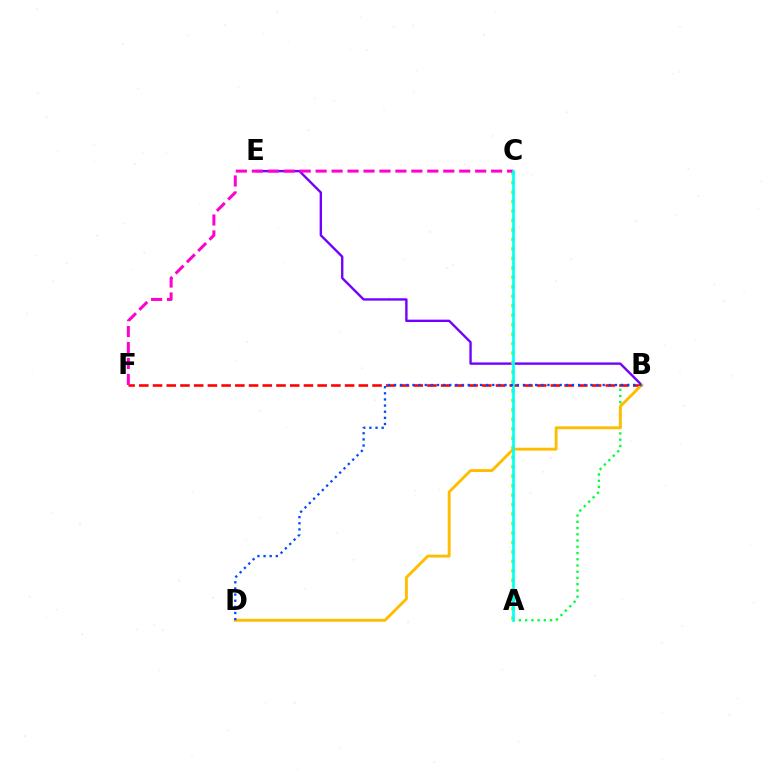{('A', 'B'): [{'color': '#00ff39', 'line_style': 'dotted', 'thickness': 1.7}], ('B', 'F'): [{'color': '#ff0000', 'line_style': 'dashed', 'thickness': 1.86}], ('B', 'E'): [{'color': '#7200ff', 'line_style': 'solid', 'thickness': 1.71}], ('A', 'C'): [{'color': '#84ff00', 'line_style': 'dotted', 'thickness': 2.57}, {'color': '#00fff6', 'line_style': 'solid', 'thickness': 1.92}], ('C', 'F'): [{'color': '#ff00cf', 'line_style': 'dashed', 'thickness': 2.17}], ('B', 'D'): [{'color': '#ffbd00', 'line_style': 'solid', 'thickness': 2.08}, {'color': '#004bff', 'line_style': 'dotted', 'thickness': 1.67}]}